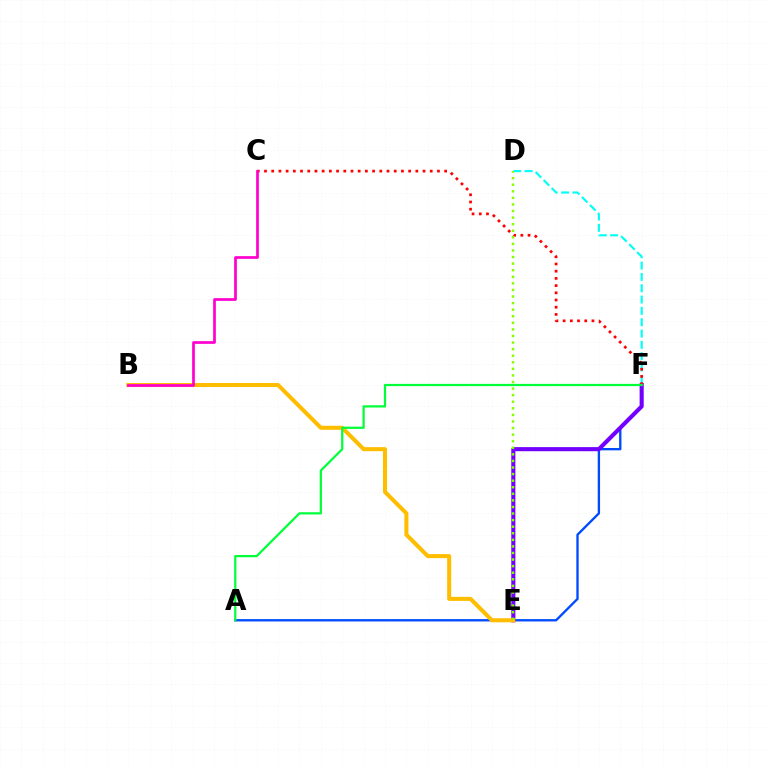{('A', 'F'): [{'color': '#004bff', 'line_style': 'solid', 'thickness': 1.68}, {'color': '#00ff39', 'line_style': 'solid', 'thickness': 1.6}], ('E', 'F'): [{'color': '#7200ff', 'line_style': 'solid', 'thickness': 2.95}], ('D', 'F'): [{'color': '#00fff6', 'line_style': 'dashed', 'thickness': 1.54}], ('B', 'E'): [{'color': '#ffbd00', 'line_style': 'solid', 'thickness': 2.91}], ('C', 'F'): [{'color': '#ff0000', 'line_style': 'dotted', 'thickness': 1.96}], ('B', 'C'): [{'color': '#ff00cf', 'line_style': 'solid', 'thickness': 1.95}], ('D', 'E'): [{'color': '#84ff00', 'line_style': 'dotted', 'thickness': 1.79}]}